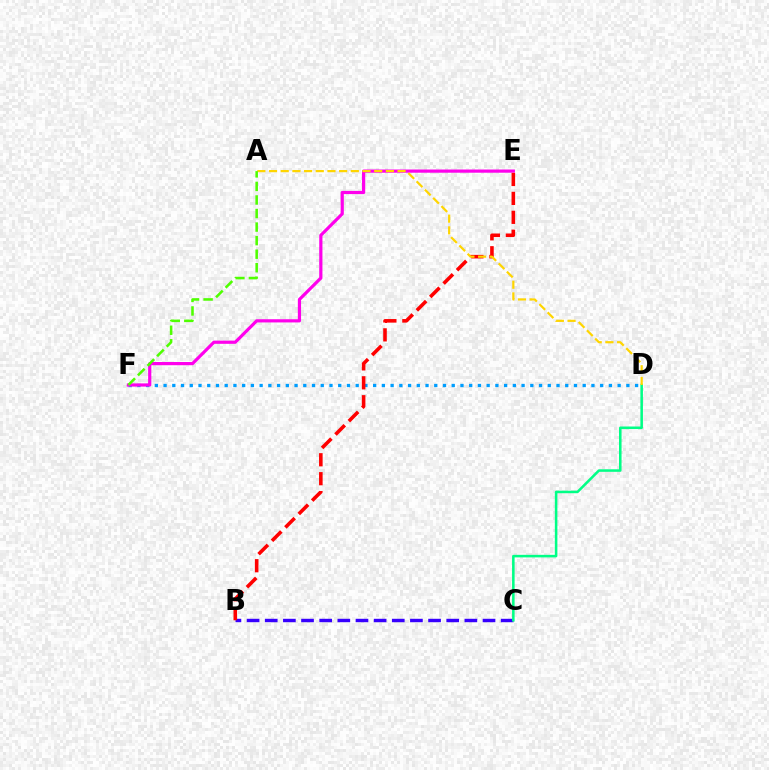{('D', 'F'): [{'color': '#009eff', 'line_style': 'dotted', 'thickness': 2.37}], ('E', 'F'): [{'color': '#ff00ed', 'line_style': 'solid', 'thickness': 2.3}], ('B', 'C'): [{'color': '#3700ff', 'line_style': 'dashed', 'thickness': 2.47}], ('C', 'D'): [{'color': '#00ff86', 'line_style': 'solid', 'thickness': 1.83}], ('B', 'E'): [{'color': '#ff0000', 'line_style': 'dashed', 'thickness': 2.57}], ('A', 'D'): [{'color': '#ffd500', 'line_style': 'dashed', 'thickness': 1.59}], ('A', 'F'): [{'color': '#4fff00', 'line_style': 'dashed', 'thickness': 1.84}]}